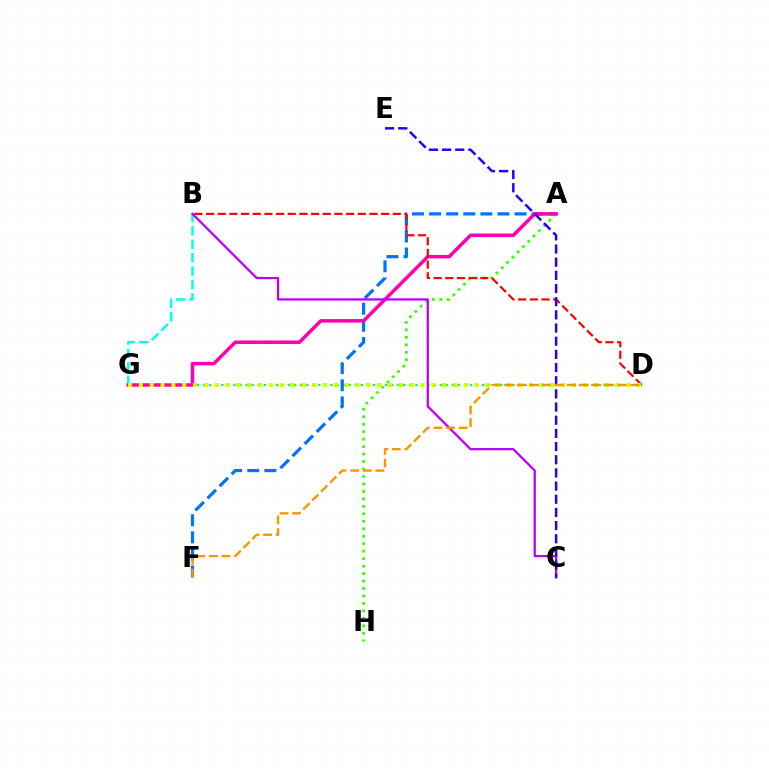{('D', 'G'): [{'color': '#00ff5c', 'line_style': 'dotted', 'thickness': 1.65}, {'color': '#d1ff00', 'line_style': 'dotted', 'thickness': 2.94}], ('A', 'F'): [{'color': '#0074ff', 'line_style': 'dashed', 'thickness': 2.32}], ('B', 'G'): [{'color': '#00fff6', 'line_style': 'dashed', 'thickness': 1.82}], ('A', 'H'): [{'color': '#3dff00', 'line_style': 'dotted', 'thickness': 2.03}], ('A', 'G'): [{'color': '#ff00ac', 'line_style': 'solid', 'thickness': 2.52}], ('B', 'D'): [{'color': '#ff0000', 'line_style': 'dashed', 'thickness': 1.59}], ('B', 'C'): [{'color': '#b900ff', 'line_style': 'solid', 'thickness': 1.63}], ('C', 'E'): [{'color': '#2500ff', 'line_style': 'dashed', 'thickness': 1.79}], ('D', 'F'): [{'color': '#ff9400', 'line_style': 'dashed', 'thickness': 1.71}]}